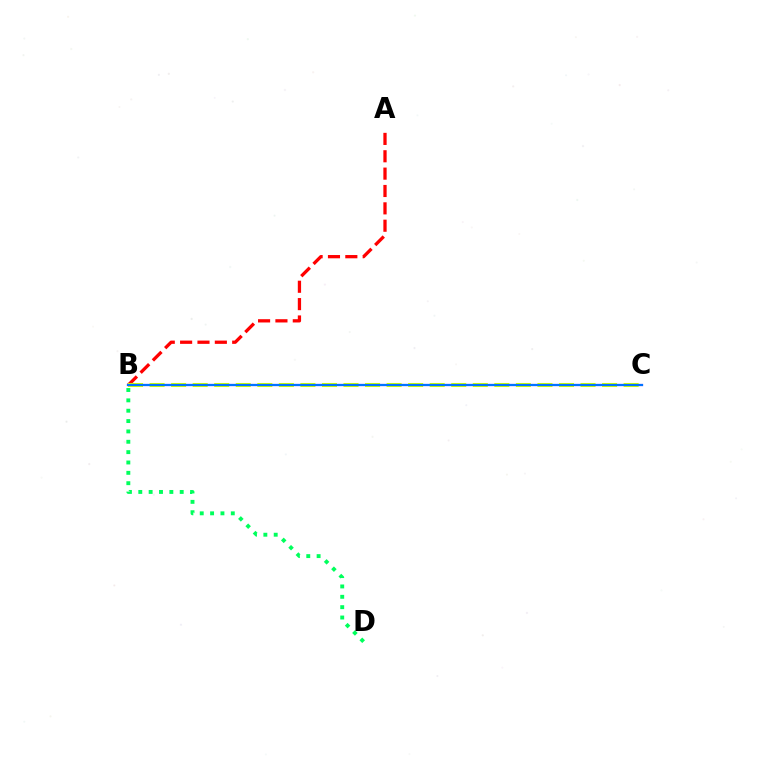{('A', 'B'): [{'color': '#ff0000', 'line_style': 'dashed', 'thickness': 2.36}], ('B', 'D'): [{'color': '#00ff5c', 'line_style': 'dotted', 'thickness': 2.81}], ('B', 'C'): [{'color': '#b900ff', 'line_style': 'solid', 'thickness': 1.54}, {'color': '#d1ff00', 'line_style': 'dashed', 'thickness': 2.93}, {'color': '#0074ff', 'line_style': 'solid', 'thickness': 1.57}]}